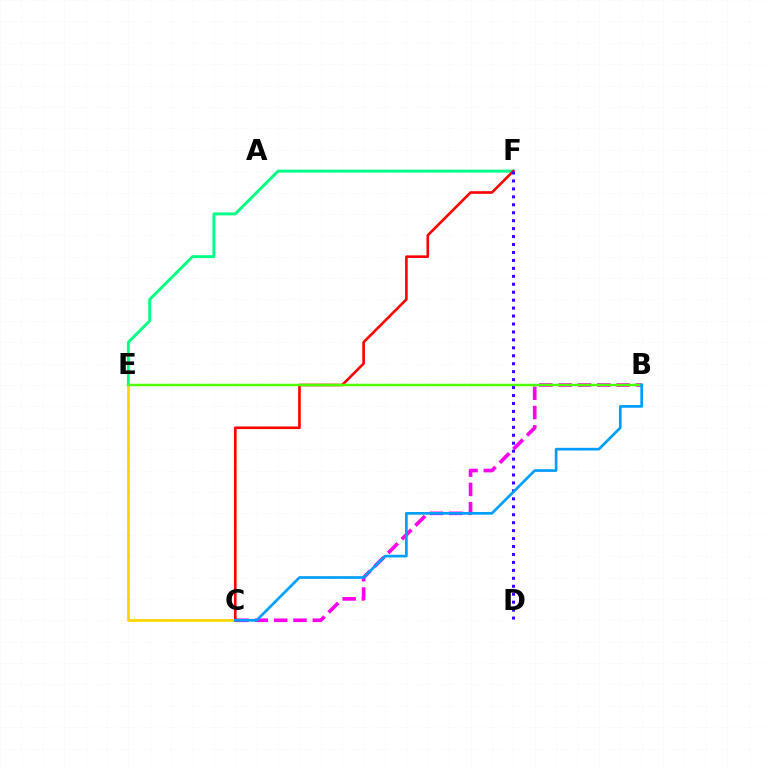{('E', 'F'): [{'color': '#00ff86', 'line_style': 'solid', 'thickness': 2.1}], ('C', 'E'): [{'color': '#ffd500', 'line_style': 'solid', 'thickness': 1.96}], ('B', 'C'): [{'color': '#ff00ed', 'line_style': 'dashed', 'thickness': 2.63}, {'color': '#009eff', 'line_style': 'solid', 'thickness': 1.94}], ('C', 'F'): [{'color': '#ff0000', 'line_style': 'solid', 'thickness': 1.89}], ('B', 'E'): [{'color': '#4fff00', 'line_style': 'solid', 'thickness': 1.8}], ('D', 'F'): [{'color': '#3700ff', 'line_style': 'dotted', 'thickness': 2.16}]}